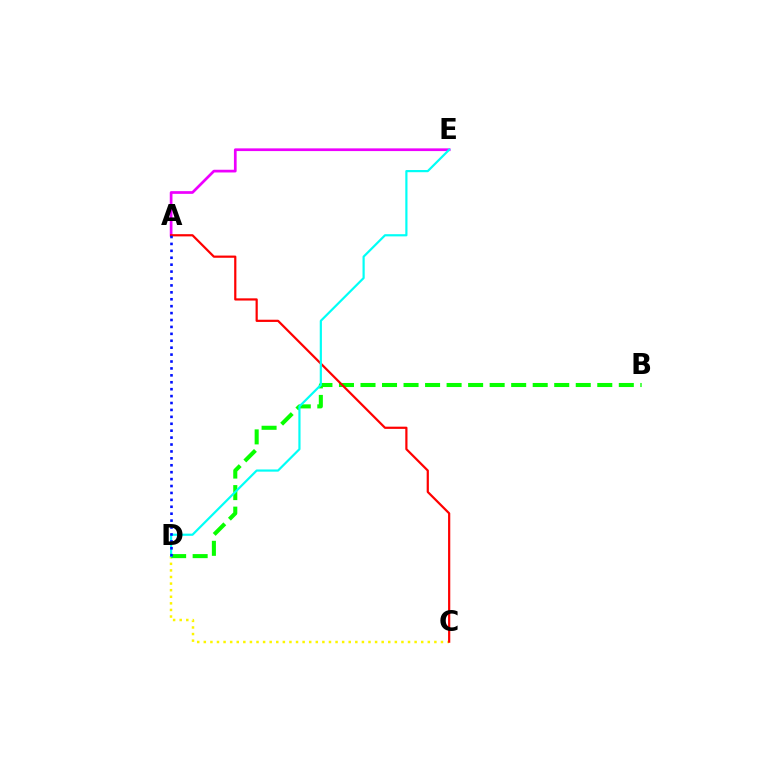{('A', 'E'): [{'color': '#ee00ff', 'line_style': 'solid', 'thickness': 1.95}], ('C', 'D'): [{'color': '#fcf500', 'line_style': 'dotted', 'thickness': 1.79}], ('B', 'D'): [{'color': '#08ff00', 'line_style': 'dashed', 'thickness': 2.92}], ('A', 'C'): [{'color': '#ff0000', 'line_style': 'solid', 'thickness': 1.59}], ('D', 'E'): [{'color': '#00fff6', 'line_style': 'solid', 'thickness': 1.58}], ('A', 'D'): [{'color': '#0010ff', 'line_style': 'dotted', 'thickness': 1.88}]}